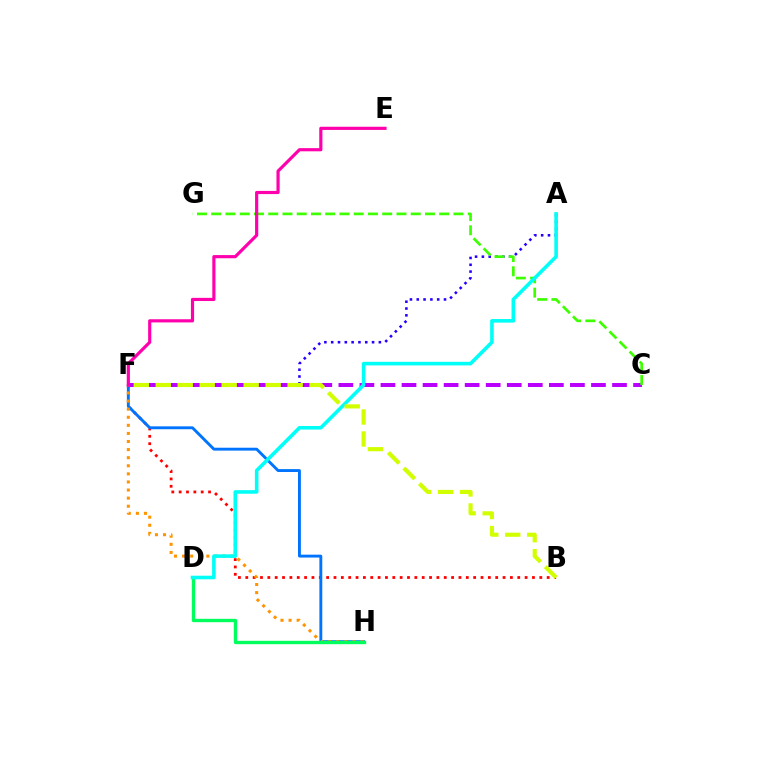{('A', 'F'): [{'color': '#2500ff', 'line_style': 'dotted', 'thickness': 1.85}], ('B', 'F'): [{'color': '#ff0000', 'line_style': 'dotted', 'thickness': 2.0}, {'color': '#d1ff00', 'line_style': 'dashed', 'thickness': 2.99}], ('F', 'H'): [{'color': '#0074ff', 'line_style': 'solid', 'thickness': 2.08}, {'color': '#ff9400', 'line_style': 'dotted', 'thickness': 2.2}], ('C', 'F'): [{'color': '#b900ff', 'line_style': 'dashed', 'thickness': 2.86}], ('C', 'G'): [{'color': '#3dff00', 'line_style': 'dashed', 'thickness': 1.94}], ('E', 'F'): [{'color': '#ff00ac', 'line_style': 'solid', 'thickness': 2.28}], ('D', 'H'): [{'color': '#00ff5c', 'line_style': 'solid', 'thickness': 2.42}], ('A', 'D'): [{'color': '#00fff6', 'line_style': 'solid', 'thickness': 2.58}]}